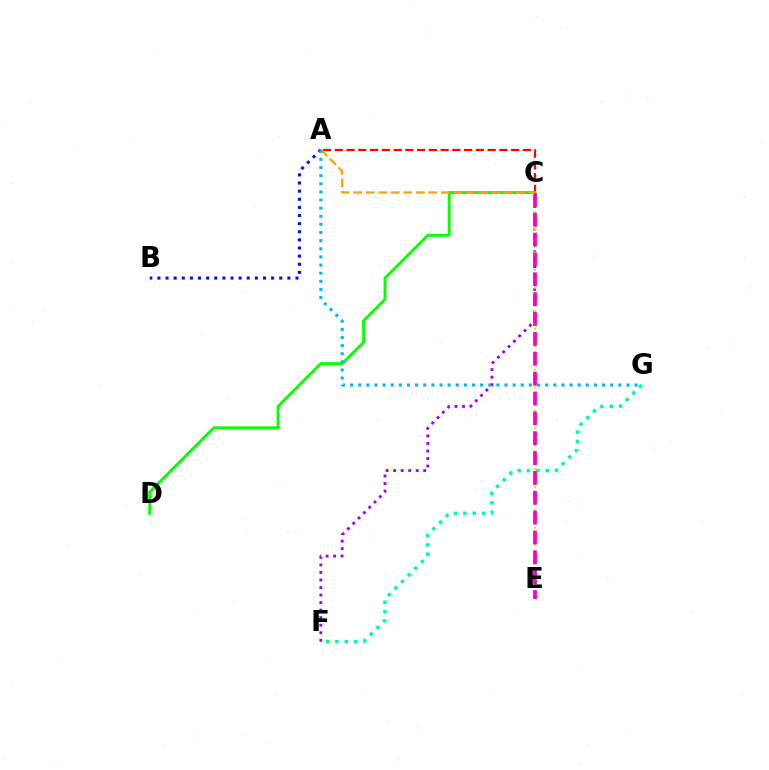{('C', 'F'): [{'color': '#9b00ff', 'line_style': 'dotted', 'thickness': 2.05}], ('F', 'G'): [{'color': '#00ff9d', 'line_style': 'dotted', 'thickness': 2.55}], ('C', 'E'): [{'color': '#b3ff00', 'line_style': 'dotted', 'thickness': 1.59}, {'color': '#ff00bd', 'line_style': 'dashed', 'thickness': 2.7}], ('A', 'C'): [{'color': '#ff0000', 'line_style': 'dashed', 'thickness': 1.6}, {'color': '#ffa500', 'line_style': 'dashed', 'thickness': 1.7}], ('C', 'D'): [{'color': '#08ff00', 'line_style': 'solid', 'thickness': 2.09}], ('A', 'B'): [{'color': '#0010ff', 'line_style': 'dotted', 'thickness': 2.21}], ('A', 'G'): [{'color': '#00b5ff', 'line_style': 'dotted', 'thickness': 2.21}]}